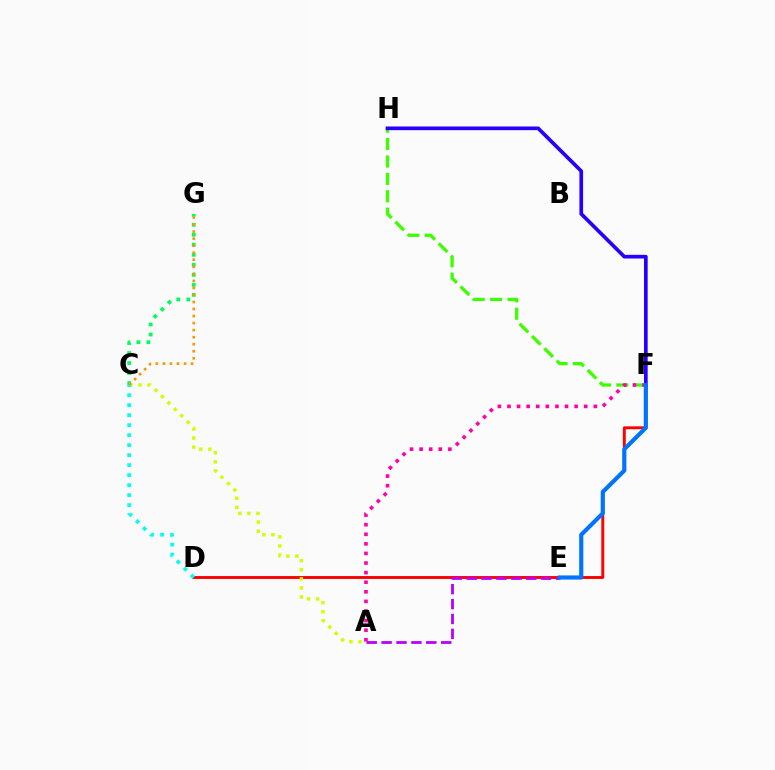{('F', 'H'): [{'color': '#3dff00', 'line_style': 'dashed', 'thickness': 2.36}, {'color': '#2500ff', 'line_style': 'solid', 'thickness': 2.65}], ('D', 'F'): [{'color': '#ff0000', 'line_style': 'solid', 'thickness': 2.1}], ('A', 'F'): [{'color': '#ff00ac', 'line_style': 'dotted', 'thickness': 2.61}], ('C', 'G'): [{'color': '#00ff5c', 'line_style': 'dotted', 'thickness': 2.72}, {'color': '#ff9400', 'line_style': 'dotted', 'thickness': 1.91}], ('A', 'C'): [{'color': '#d1ff00', 'line_style': 'dotted', 'thickness': 2.47}], ('A', 'E'): [{'color': '#b900ff', 'line_style': 'dashed', 'thickness': 2.02}], ('E', 'F'): [{'color': '#0074ff', 'line_style': 'solid', 'thickness': 2.98}], ('C', 'D'): [{'color': '#00fff6', 'line_style': 'dotted', 'thickness': 2.72}]}